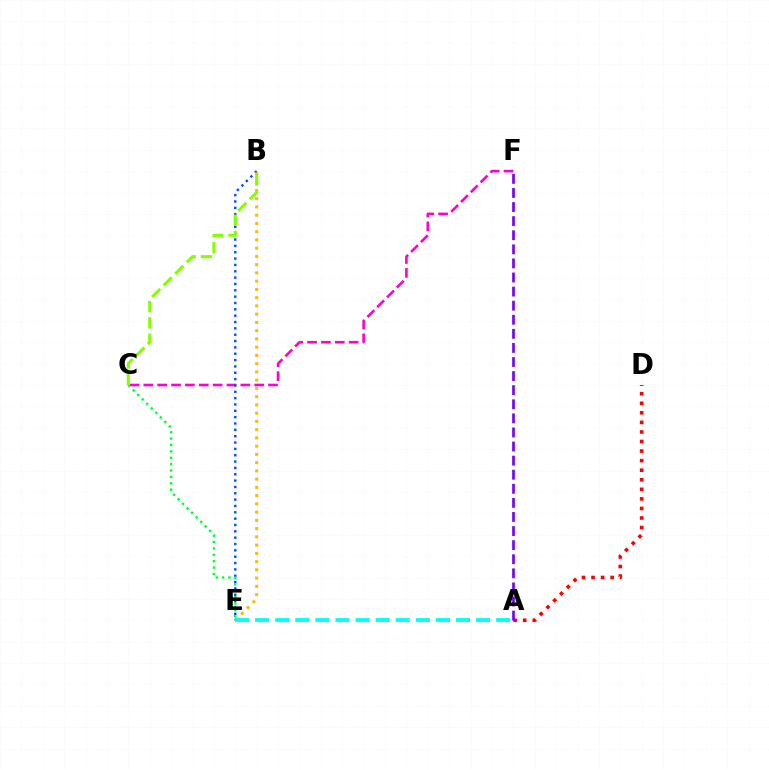{('C', 'F'): [{'color': '#ff00cf', 'line_style': 'dashed', 'thickness': 1.88}], ('B', 'E'): [{'color': '#004bff', 'line_style': 'dotted', 'thickness': 1.72}, {'color': '#ffbd00', 'line_style': 'dotted', 'thickness': 2.24}], ('C', 'E'): [{'color': '#00ff39', 'line_style': 'dotted', 'thickness': 1.73}], ('B', 'C'): [{'color': '#84ff00', 'line_style': 'dashed', 'thickness': 2.22}], ('A', 'D'): [{'color': '#ff0000', 'line_style': 'dotted', 'thickness': 2.6}], ('A', 'F'): [{'color': '#7200ff', 'line_style': 'dashed', 'thickness': 1.91}], ('A', 'E'): [{'color': '#00fff6', 'line_style': 'dashed', 'thickness': 2.73}]}